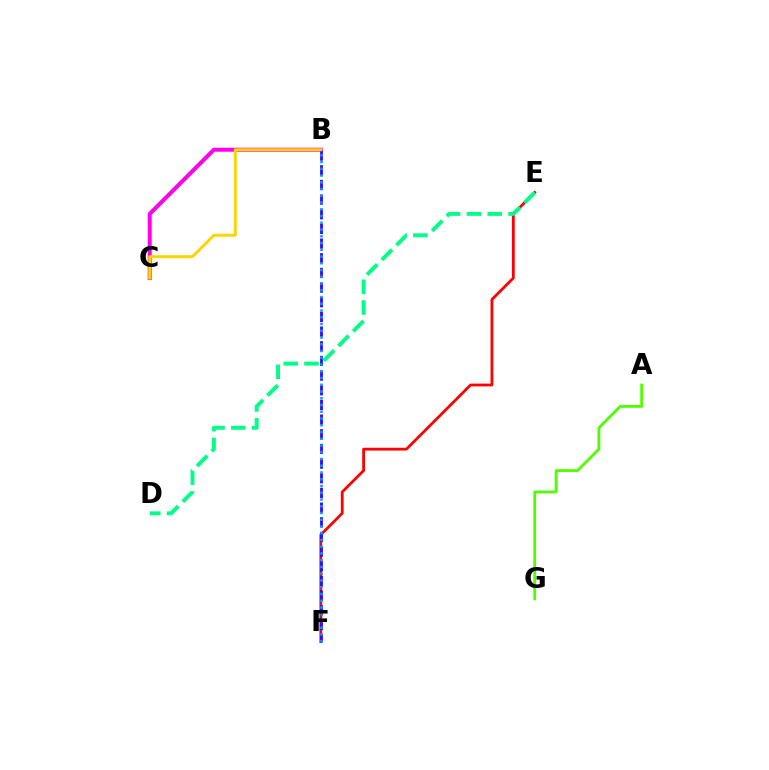{('B', 'C'): [{'color': '#ff00ed', 'line_style': 'solid', 'thickness': 2.89}, {'color': '#ffd500', 'line_style': 'solid', 'thickness': 2.14}], ('E', 'F'): [{'color': '#ff0000', 'line_style': 'solid', 'thickness': 2.01}], ('B', 'F'): [{'color': '#3700ff', 'line_style': 'dashed', 'thickness': 1.99}, {'color': '#009eff', 'line_style': 'dotted', 'thickness': 1.83}], ('D', 'E'): [{'color': '#00ff86', 'line_style': 'dashed', 'thickness': 2.83}], ('A', 'G'): [{'color': '#4fff00', 'line_style': 'solid', 'thickness': 2.01}]}